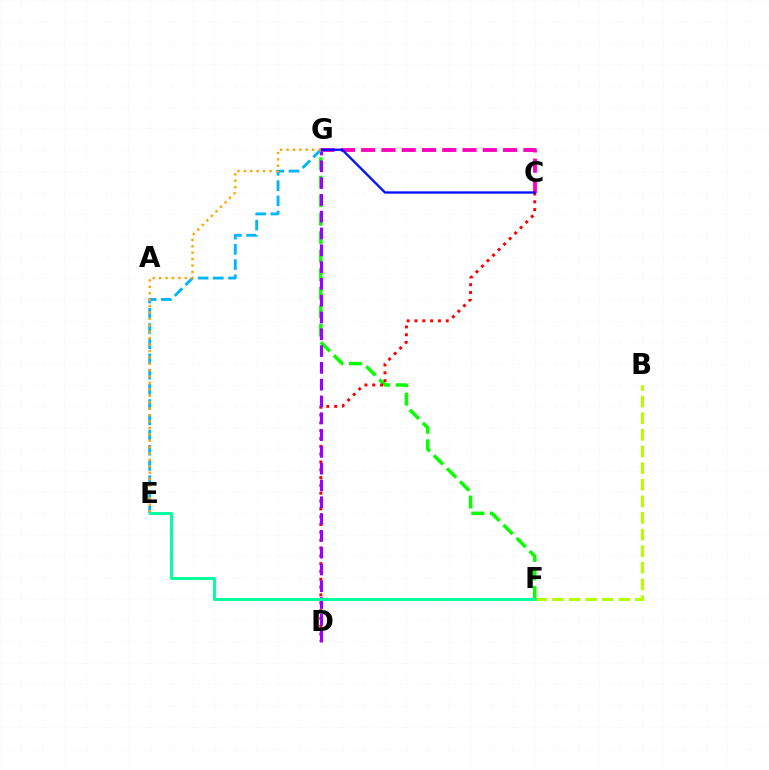{('F', 'G'): [{'color': '#08ff00', 'line_style': 'dashed', 'thickness': 2.51}], ('B', 'F'): [{'color': '#b3ff00', 'line_style': 'dashed', 'thickness': 2.26}], ('C', 'D'): [{'color': '#ff0000', 'line_style': 'dotted', 'thickness': 2.12}], ('D', 'G'): [{'color': '#9b00ff', 'line_style': 'dashed', 'thickness': 2.28}], ('C', 'G'): [{'color': '#ff00bd', 'line_style': 'dashed', 'thickness': 2.75}, {'color': '#0010ff', 'line_style': 'solid', 'thickness': 1.66}], ('E', 'G'): [{'color': '#00b5ff', 'line_style': 'dashed', 'thickness': 2.07}, {'color': '#ffa500', 'line_style': 'dotted', 'thickness': 1.74}], ('E', 'F'): [{'color': '#00ff9d', 'line_style': 'solid', 'thickness': 2.1}]}